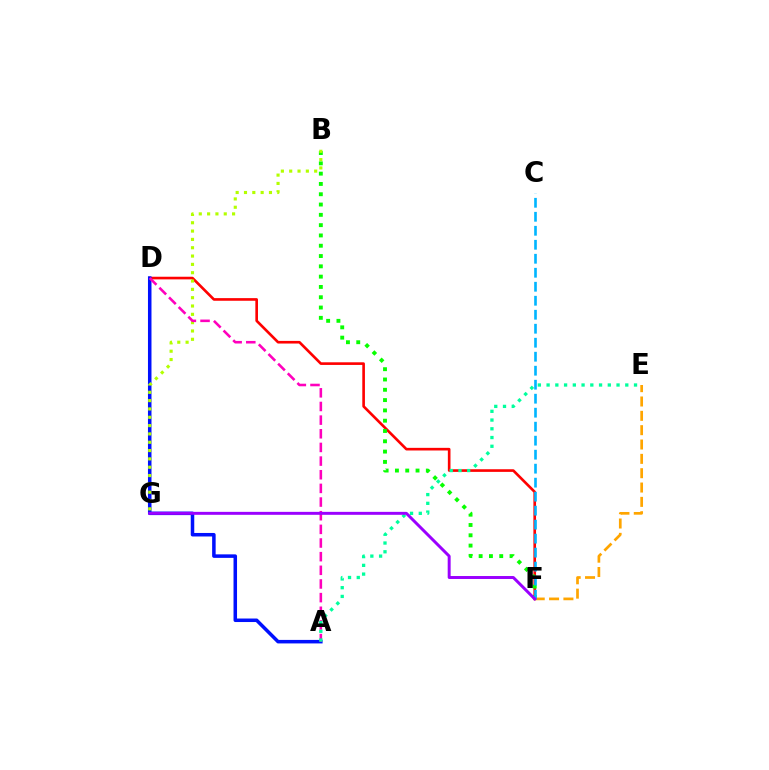{('E', 'F'): [{'color': '#ffa500', 'line_style': 'dashed', 'thickness': 1.95}], ('D', 'F'): [{'color': '#ff0000', 'line_style': 'solid', 'thickness': 1.9}], ('A', 'D'): [{'color': '#0010ff', 'line_style': 'solid', 'thickness': 2.53}, {'color': '#ff00bd', 'line_style': 'dashed', 'thickness': 1.85}], ('B', 'F'): [{'color': '#08ff00', 'line_style': 'dotted', 'thickness': 2.8}], ('C', 'F'): [{'color': '#00b5ff', 'line_style': 'dashed', 'thickness': 1.9}], ('B', 'G'): [{'color': '#b3ff00', 'line_style': 'dotted', 'thickness': 2.26}], ('A', 'E'): [{'color': '#00ff9d', 'line_style': 'dotted', 'thickness': 2.38}], ('F', 'G'): [{'color': '#9b00ff', 'line_style': 'solid', 'thickness': 2.13}]}